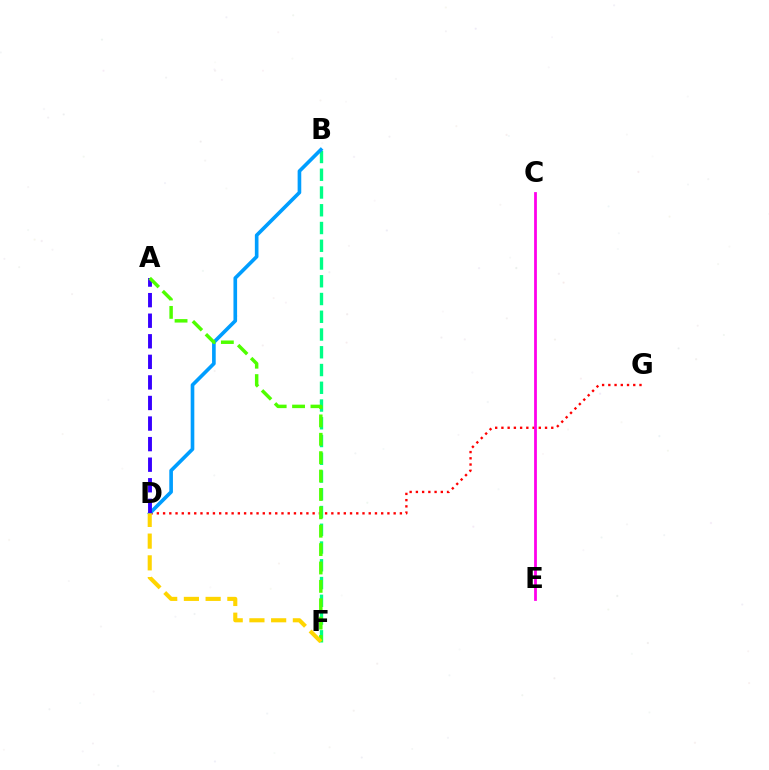{('D', 'G'): [{'color': '#ff0000', 'line_style': 'dotted', 'thickness': 1.69}], ('B', 'F'): [{'color': '#00ff86', 'line_style': 'dashed', 'thickness': 2.41}], ('B', 'D'): [{'color': '#009eff', 'line_style': 'solid', 'thickness': 2.62}], ('A', 'D'): [{'color': '#3700ff', 'line_style': 'dashed', 'thickness': 2.79}], ('A', 'F'): [{'color': '#4fff00', 'line_style': 'dashed', 'thickness': 2.5}], ('D', 'F'): [{'color': '#ffd500', 'line_style': 'dashed', 'thickness': 2.95}], ('C', 'E'): [{'color': '#ff00ed', 'line_style': 'solid', 'thickness': 2.0}]}